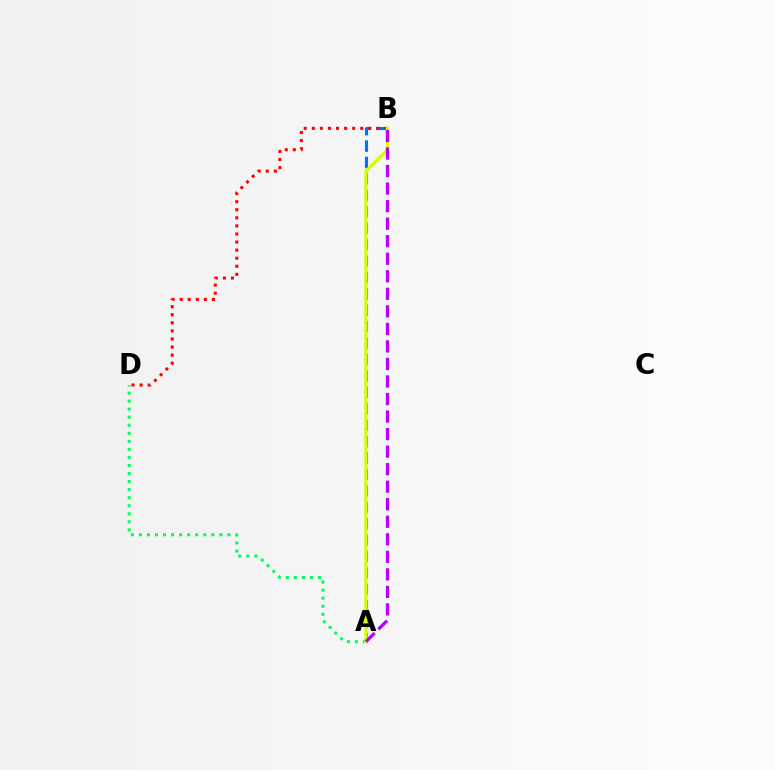{('A', 'B'): [{'color': '#0074ff', 'line_style': 'dashed', 'thickness': 2.23}, {'color': '#d1ff00', 'line_style': 'solid', 'thickness': 2.36}, {'color': '#b900ff', 'line_style': 'dashed', 'thickness': 2.38}], ('B', 'D'): [{'color': '#ff0000', 'line_style': 'dotted', 'thickness': 2.19}], ('A', 'D'): [{'color': '#00ff5c', 'line_style': 'dotted', 'thickness': 2.19}]}